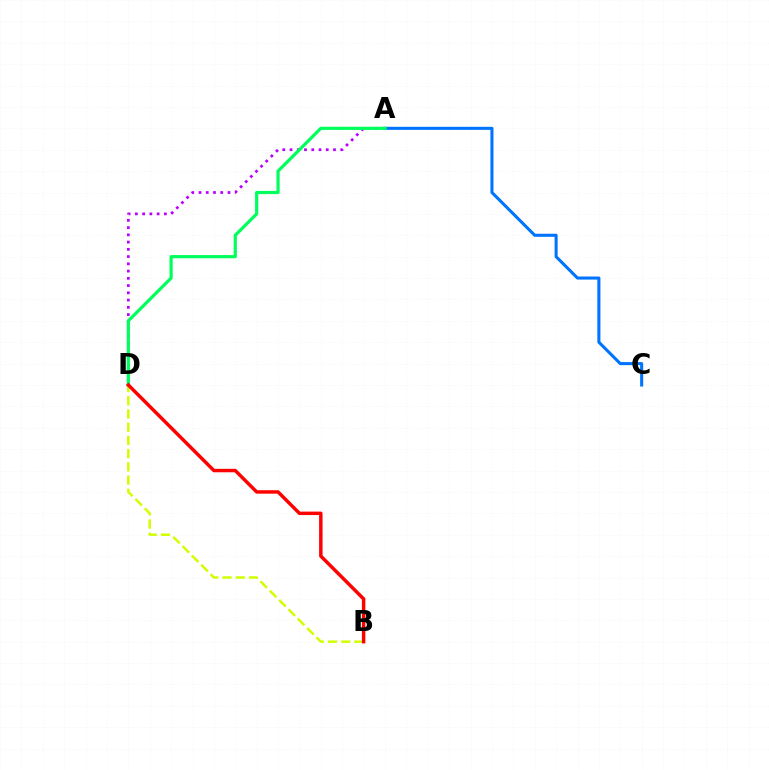{('A', 'D'): [{'color': '#b900ff', 'line_style': 'dotted', 'thickness': 1.97}, {'color': '#00ff5c', 'line_style': 'solid', 'thickness': 2.31}], ('A', 'C'): [{'color': '#0074ff', 'line_style': 'solid', 'thickness': 2.21}], ('B', 'D'): [{'color': '#d1ff00', 'line_style': 'dashed', 'thickness': 1.79}, {'color': '#ff0000', 'line_style': 'solid', 'thickness': 2.49}]}